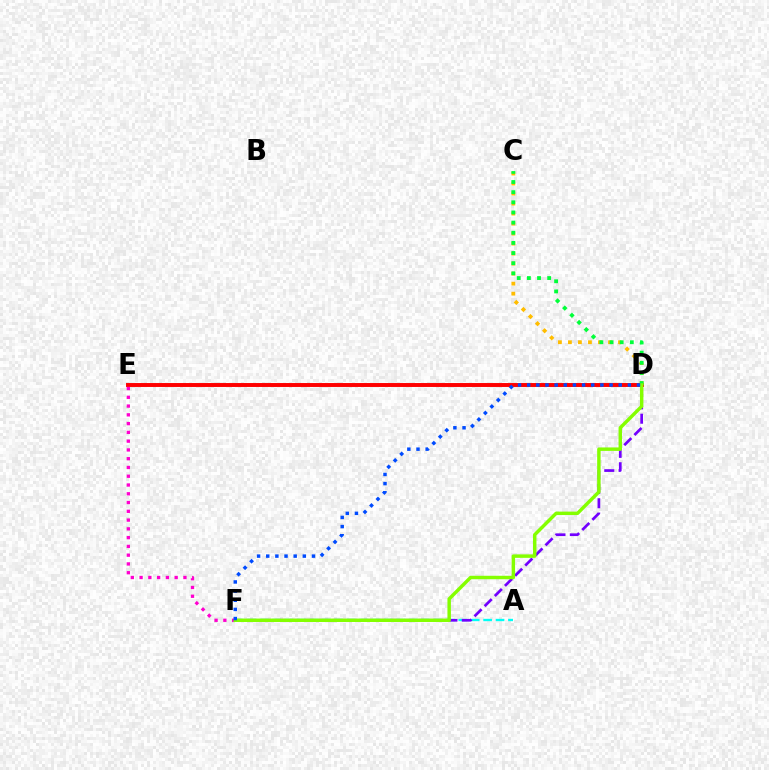{('D', 'E'): [{'color': '#ff0000', 'line_style': 'solid', 'thickness': 2.83}], ('E', 'F'): [{'color': '#ff00cf', 'line_style': 'dotted', 'thickness': 2.38}], ('C', 'D'): [{'color': '#ffbd00', 'line_style': 'dotted', 'thickness': 2.72}, {'color': '#00ff39', 'line_style': 'dotted', 'thickness': 2.76}], ('A', 'F'): [{'color': '#00fff6', 'line_style': 'dashed', 'thickness': 1.69}], ('D', 'F'): [{'color': '#7200ff', 'line_style': 'dashed', 'thickness': 1.95}, {'color': '#84ff00', 'line_style': 'solid', 'thickness': 2.48}, {'color': '#004bff', 'line_style': 'dotted', 'thickness': 2.49}]}